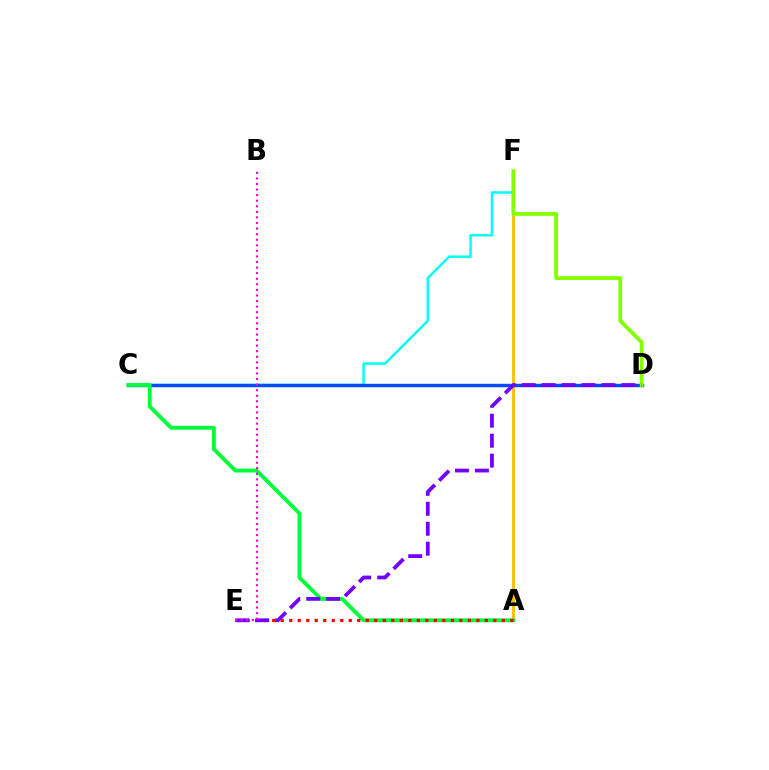{('A', 'F'): [{'color': '#ffbd00', 'line_style': 'solid', 'thickness': 2.04}], ('C', 'F'): [{'color': '#00fff6', 'line_style': 'solid', 'thickness': 1.78}], ('C', 'D'): [{'color': '#004bff', 'line_style': 'solid', 'thickness': 2.46}], ('A', 'C'): [{'color': '#00ff39', 'line_style': 'solid', 'thickness': 2.77}], ('D', 'F'): [{'color': '#84ff00', 'line_style': 'solid', 'thickness': 2.74}], ('A', 'E'): [{'color': '#ff0000', 'line_style': 'dotted', 'thickness': 2.31}], ('D', 'E'): [{'color': '#7200ff', 'line_style': 'dashed', 'thickness': 2.71}], ('B', 'E'): [{'color': '#ff00cf', 'line_style': 'dotted', 'thickness': 1.51}]}